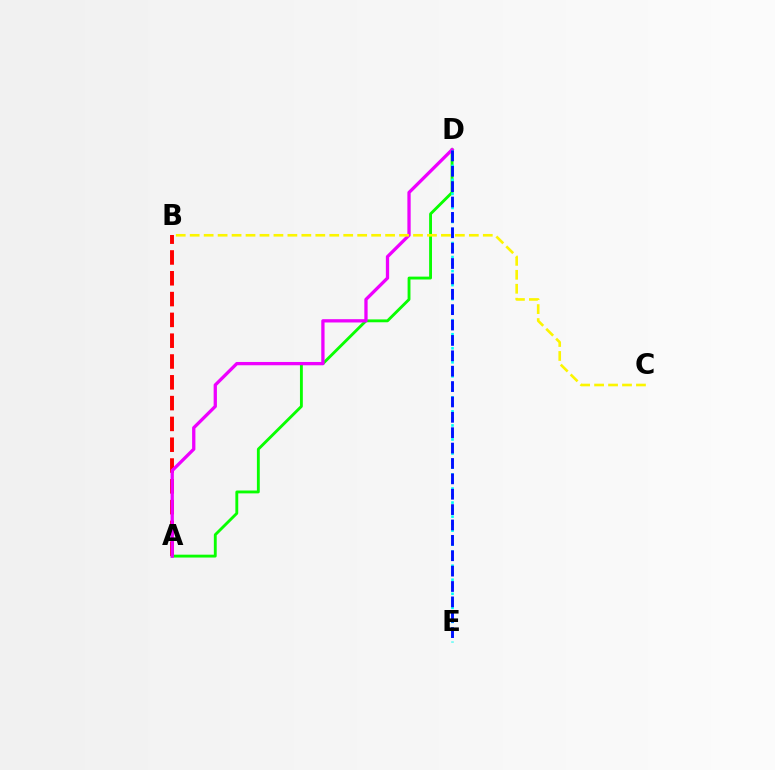{('A', 'B'): [{'color': '#ff0000', 'line_style': 'dashed', 'thickness': 2.83}], ('A', 'D'): [{'color': '#08ff00', 'line_style': 'solid', 'thickness': 2.06}, {'color': '#ee00ff', 'line_style': 'solid', 'thickness': 2.37}], ('D', 'E'): [{'color': '#00fff6', 'line_style': 'dotted', 'thickness': 1.91}, {'color': '#0010ff', 'line_style': 'dashed', 'thickness': 2.09}], ('B', 'C'): [{'color': '#fcf500', 'line_style': 'dashed', 'thickness': 1.9}]}